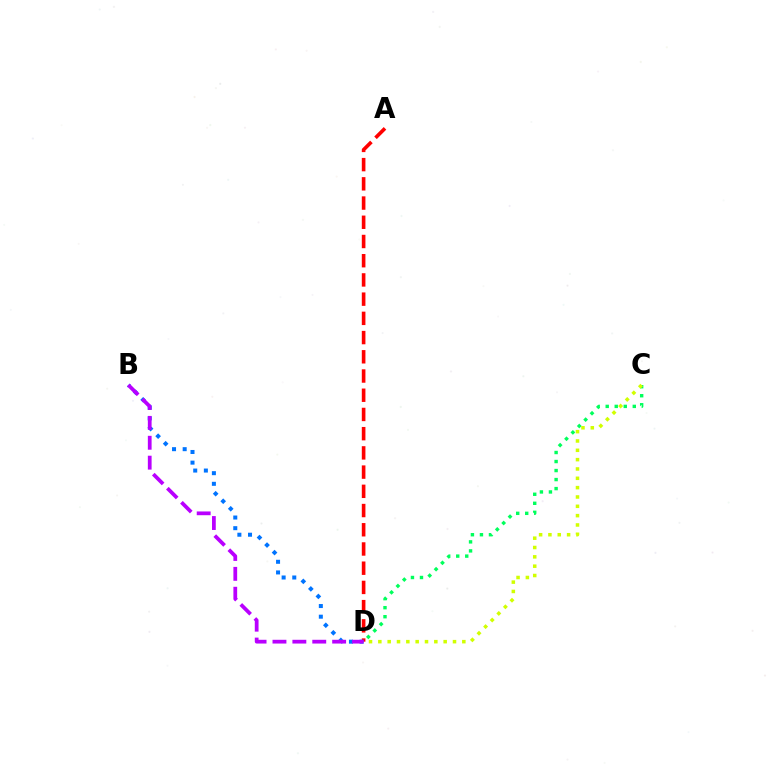{('A', 'D'): [{'color': '#ff0000', 'line_style': 'dashed', 'thickness': 2.61}], ('C', 'D'): [{'color': '#00ff5c', 'line_style': 'dotted', 'thickness': 2.45}, {'color': '#d1ff00', 'line_style': 'dotted', 'thickness': 2.54}], ('B', 'D'): [{'color': '#0074ff', 'line_style': 'dotted', 'thickness': 2.89}, {'color': '#b900ff', 'line_style': 'dashed', 'thickness': 2.7}]}